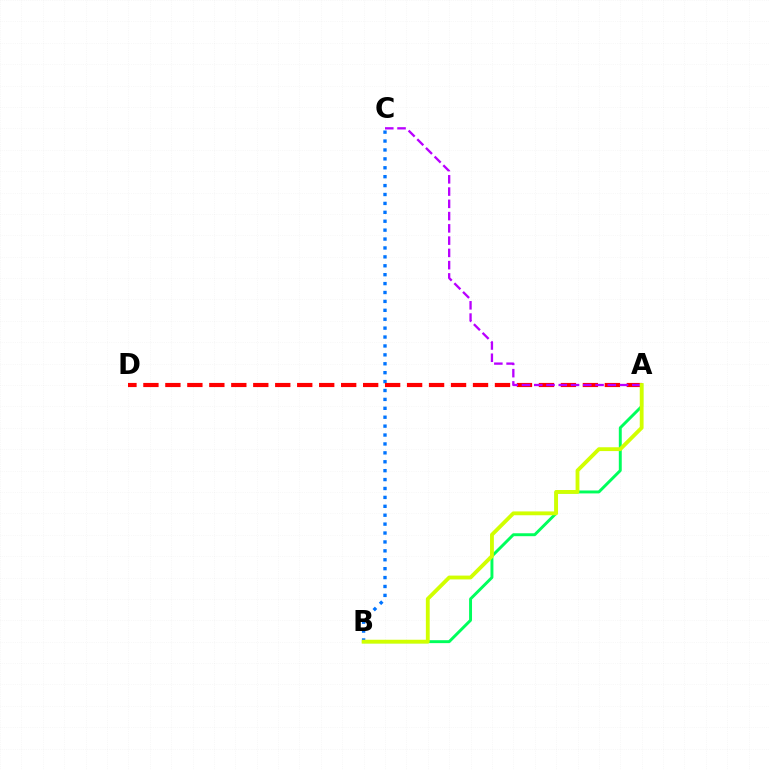{('A', 'B'): [{'color': '#00ff5c', 'line_style': 'solid', 'thickness': 2.11}, {'color': '#d1ff00', 'line_style': 'solid', 'thickness': 2.76}], ('B', 'C'): [{'color': '#0074ff', 'line_style': 'dotted', 'thickness': 2.42}], ('A', 'D'): [{'color': '#ff0000', 'line_style': 'dashed', 'thickness': 2.98}], ('A', 'C'): [{'color': '#b900ff', 'line_style': 'dashed', 'thickness': 1.67}]}